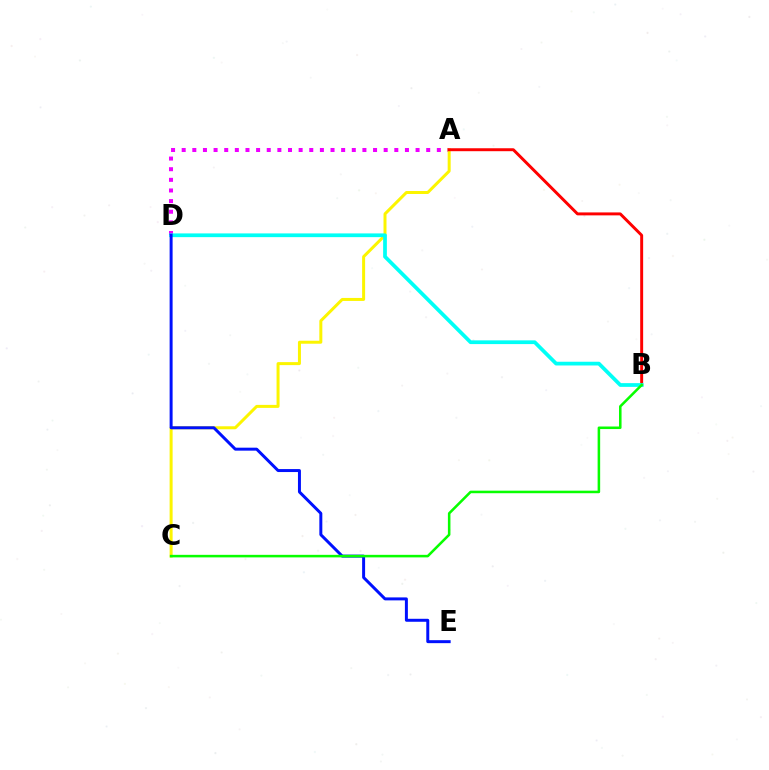{('A', 'D'): [{'color': '#ee00ff', 'line_style': 'dotted', 'thickness': 2.89}], ('A', 'C'): [{'color': '#fcf500', 'line_style': 'solid', 'thickness': 2.16}], ('A', 'B'): [{'color': '#ff0000', 'line_style': 'solid', 'thickness': 2.12}], ('B', 'D'): [{'color': '#00fff6', 'line_style': 'solid', 'thickness': 2.69}], ('D', 'E'): [{'color': '#0010ff', 'line_style': 'solid', 'thickness': 2.14}], ('B', 'C'): [{'color': '#08ff00', 'line_style': 'solid', 'thickness': 1.83}]}